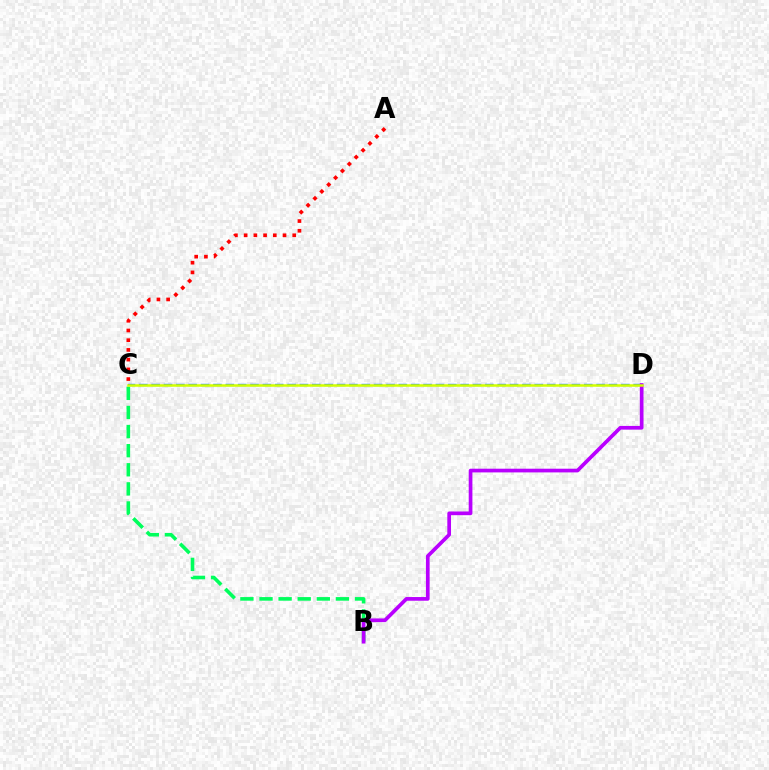{('C', 'D'): [{'color': '#0074ff', 'line_style': 'dashed', 'thickness': 1.68}, {'color': '#d1ff00', 'line_style': 'solid', 'thickness': 1.8}], ('A', 'C'): [{'color': '#ff0000', 'line_style': 'dotted', 'thickness': 2.64}], ('B', 'C'): [{'color': '#00ff5c', 'line_style': 'dashed', 'thickness': 2.59}], ('B', 'D'): [{'color': '#b900ff', 'line_style': 'solid', 'thickness': 2.66}]}